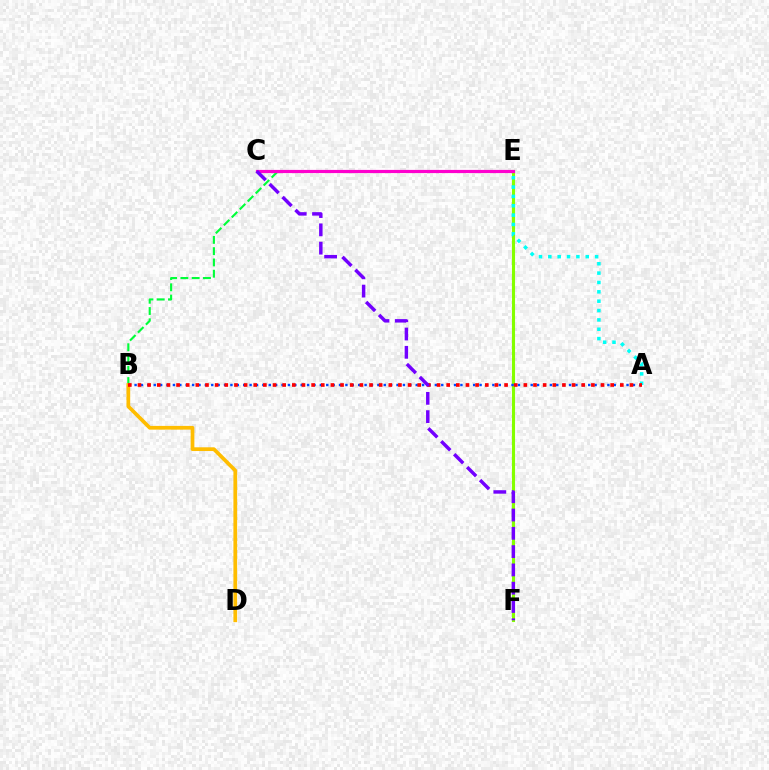{('E', 'F'): [{'color': '#84ff00', 'line_style': 'solid', 'thickness': 2.23}], ('A', 'B'): [{'color': '#004bff', 'line_style': 'dotted', 'thickness': 1.74}, {'color': '#ff0000', 'line_style': 'dotted', 'thickness': 2.62}], ('B', 'E'): [{'color': '#00ff39', 'line_style': 'dashed', 'thickness': 1.53}], ('A', 'E'): [{'color': '#00fff6', 'line_style': 'dotted', 'thickness': 2.54}], ('B', 'D'): [{'color': '#ffbd00', 'line_style': 'solid', 'thickness': 2.69}], ('C', 'E'): [{'color': '#ff00cf', 'line_style': 'solid', 'thickness': 2.29}], ('C', 'F'): [{'color': '#7200ff', 'line_style': 'dashed', 'thickness': 2.49}]}